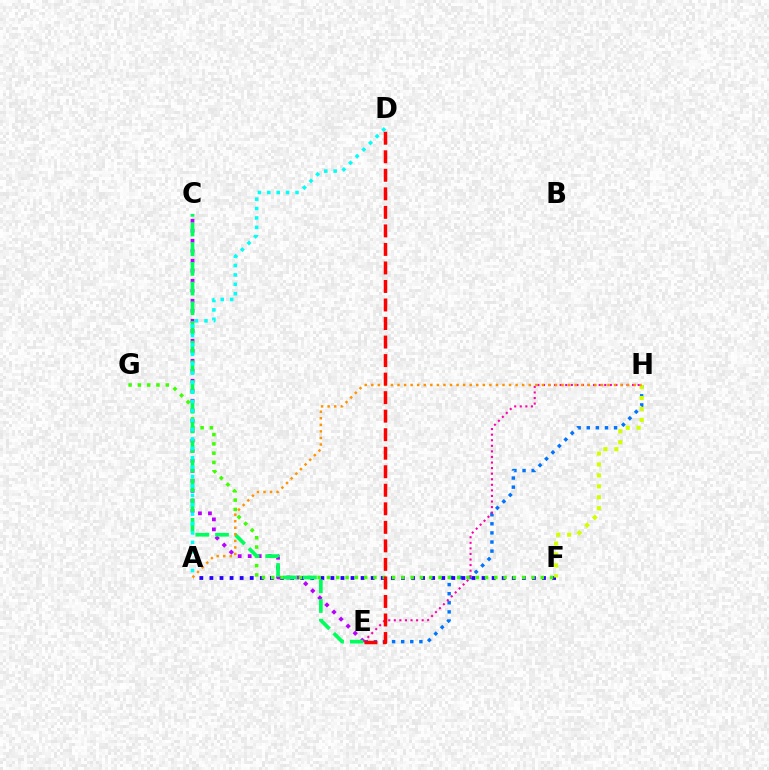{('E', 'H'): [{'color': '#0074ff', 'line_style': 'dotted', 'thickness': 2.47}, {'color': '#ff00ac', 'line_style': 'dotted', 'thickness': 1.51}], ('A', 'F'): [{'color': '#2500ff', 'line_style': 'dotted', 'thickness': 2.74}], ('C', 'E'): [{'color': '#b900ff', 'line_style': 'dotted', 'thickness': 2.72}, {'color': '#00ff5c', 'line_style': 'dashed', 'thickness': 2.67}], ('F', 'G'): [{'color': '#3dff00', 'line_style': 'dotted', 'thickness': 2.53}], ('F', 'H'): [{'color': '#d1ff00', 'line_style': 'dotted', 'thickness': 2.97}], ('A', 'H'): [{'color': '#ff9400', 'line_style': 'dotted', 'thickness': 1.78}], ('A', 'D'): [{'color': '#00fff6', 'line_style': 'dotted', 'thickness': 2.55}], ('D', 'E'): [{'color': '#ff0000', 'line_style': 'dashed', 'thickness': 2.52}]}